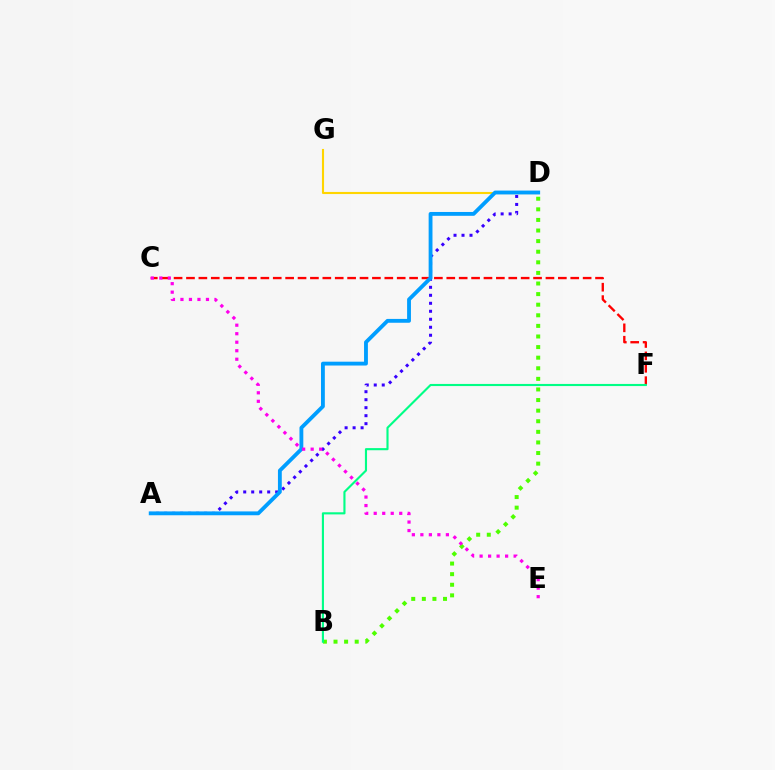{('C', 'F'): [{'color': '#ff0000', 'line_style': 'dashed', 'thickness': 1.68}], ('A', 'D'): [{'color': '#3700ff', 'line_style': 'dotted', 'thickness': 2.17}, {'color': '#009eff', 'line_style': 'solid', 'thickness': 2.77}], ('D', 'G'): [{'color': '#ffd500', 'line_style': 'solid', 'thickness': 1.52}], ('B', 'D'): [{'color': '#4fff00', 'line_style': 'dotted', 'thickness': 2.88}], ('B', 'F'): [{'color': '#00ff86', 'line_style': 'solid', 'thickness': 1.53}], ('C', 'E'): [{'color': '#ff00ed', 'line_style': 'dotted', 'thickness': 2.31}]}